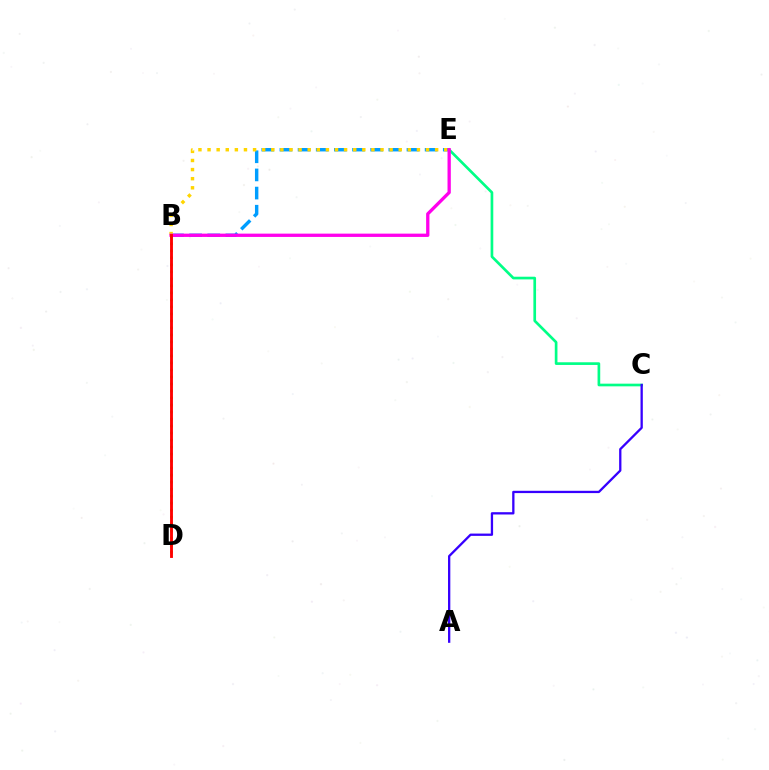{('B', 'D'): [{'color': '#4fff00', 'line_style': 'dotted', 'thickness': 1.9}, {'color': '#ff0000', 'line_style': 'solid', 'thickness': 2.06}], ('B', 'E'): [{'color': '#009eff', 'line_style': 'dashed', 'thickness': 2.47}, {'color': '#ffd500', 'line_style': 'dotted', 'thickness': 2.47}, {'color': '#ff00ed', 'line_style': 'solid', 'thickness': 2.38}], ('C', 'E'): [{'color': '#00ff86', 'line_style': 'solid', 'thickness': 1.93}], ('A', 'C'): [{'color': '#3700ff', 'line_style': 'solid', 'thickness': 1.65}]}